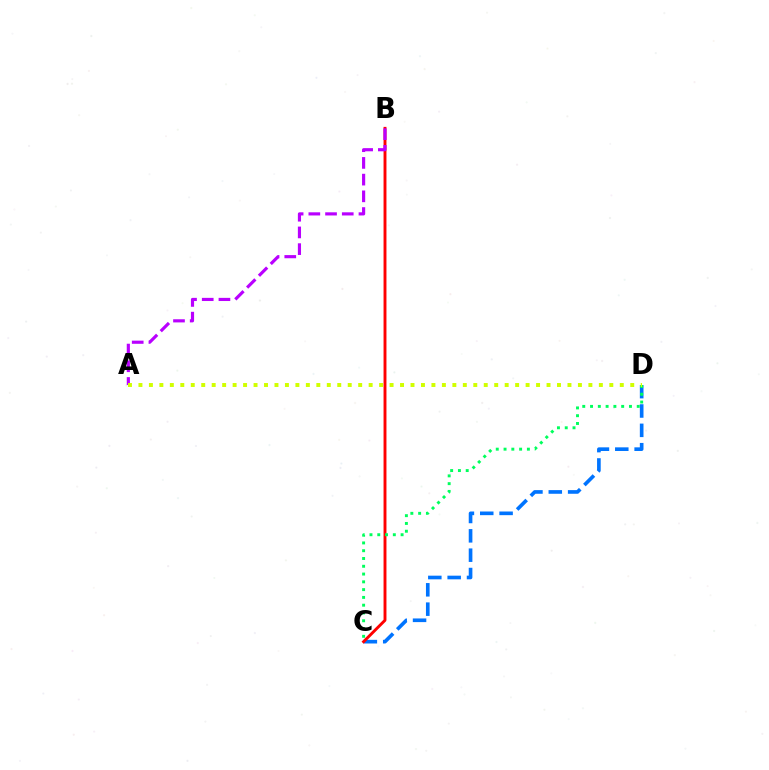{('C', 'D'): [{'color': '#0074ff', 'line_style': 'dashed', 'thickness': 2.63}, {'color': '#00ff5c', 'line_style': 'dotted', 'thickness': 2.11}], ('B', 'C'): [{'color': '#ff0000', 'line_style': 'solid', 'thickness': 2.09}], ('A', 'B'): [{'color': '#b900ff', 'line_style': 'dashed', 'thickness': 2.27}], ('A', 'D'): [{'color': '#d1ff00', 'line_style': 'dotted', 'thickness': 2.84}]}